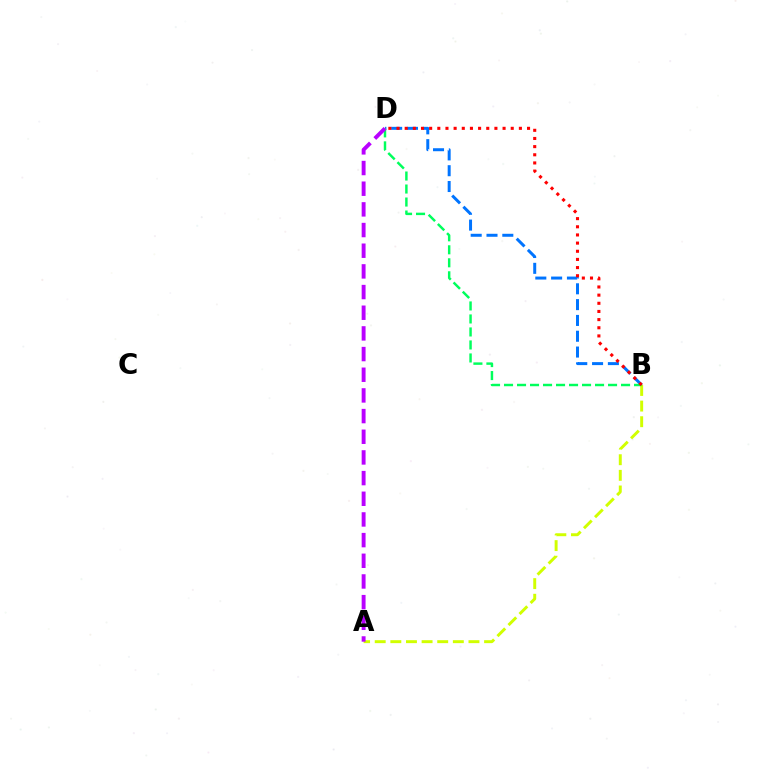{('B', 'D'): [{'color': '#0074ff', 'line_style': 'dashed', 'thickness': 2.15}, {'color': '#00ff5c', 'line_style': 'dashed', 'thickness': 1.77}, {'color': '#ff0000', 'line_style': 'dotted', 'thickness': 2.22}], ('A', 'B'): [{'color': '#d1ff00', 'line_style': 'dashed', 'thickness': 2.12}], ('A', 'D'): [{'color': '#b900ff', 'line_style': 'dashed', 'thickness': 2.81}]}